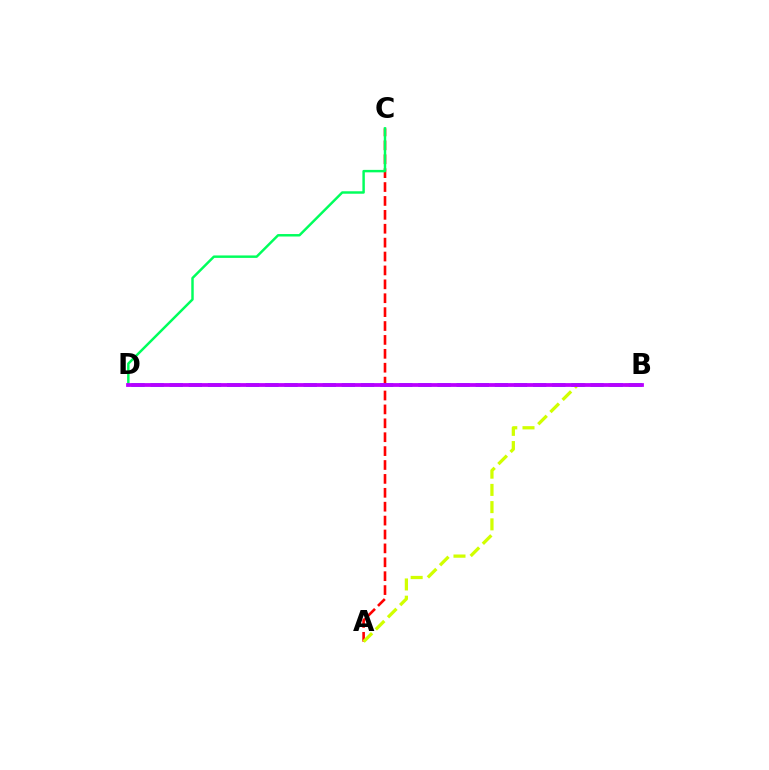{('A', 'C'): [{'color': '#ff0000', 'line_style': 'dashed', 'thickness': 1.89}], ('A', 'B'): [{'color': '#d1ff00', 'line_style': 'dashed', 'thickness': 2.34}], ('B', 'D'): [{'color': '#0074ff', 'line_style': 'dashed', 'thickness': 2.6}, {'color': '#b900ff', 'line_style': 'solid', 'thickness': 2.72}], ('C', 'D'): [{'color': '#00ff5c', 'line_style': 'solid', 'thickness': 1.77}]}